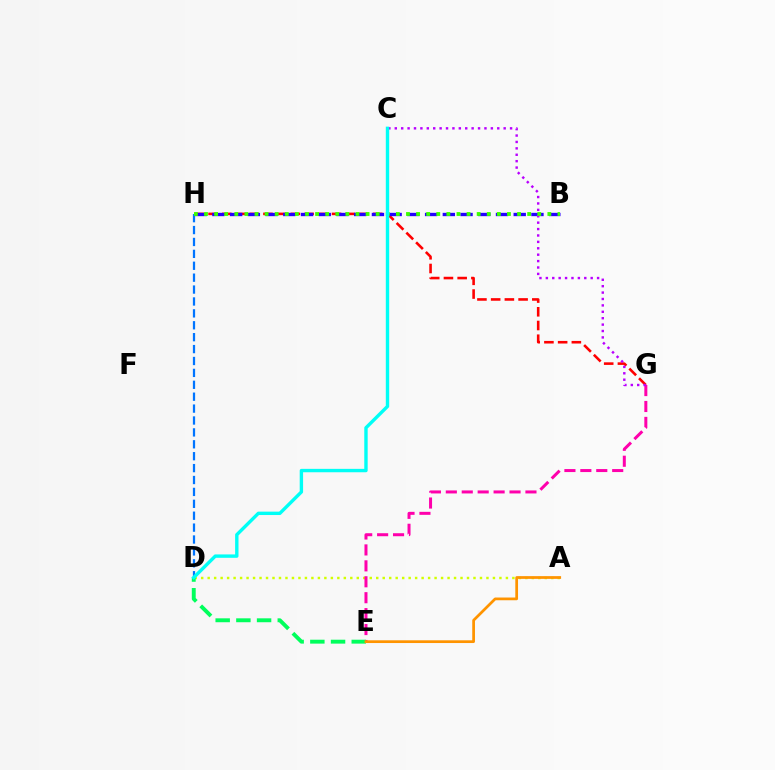{('A', 'D'): [{'color': '#d1ff00', 'line_style': 'dotted', 'thickness': 1.76}], ('G', 'H'): [{'color': '#ff0000', 'line_style': 'dashed', 'thickness': 1.86}], ('E', 'G'): [{'color': '#ff00ac', 'line_style': 'dashed', 'thickness': 2.16}], ('B', 'H'): [{'color': '#2500ff', 'line_style': 'dashed', 'thickness': 2.41}, {'color': '#3dff00', 'line_style': 'dotted', 'thickness': 2.74}], ('D', 'H'): [{'color': '#0074ff', 'line_style': 'dashed', 'thickness': 1.62}], ('C', 'G'): [{'color': '#b900ff', 'line_style': 'dotted', 'thickness': 1.74}], ('D', 'E'): [{'color': '#00ff5c', 'line_style': 'dashed', 'thickness': 2.81}], ('A', 'E'): [{'color': '#ff9400', 'line_style': 'solid', 'thickness': 1.97}], ('C', 'D'): [{'color': '#00fff6', 'line_style': 'solid', 'thickness': 2.44}]}